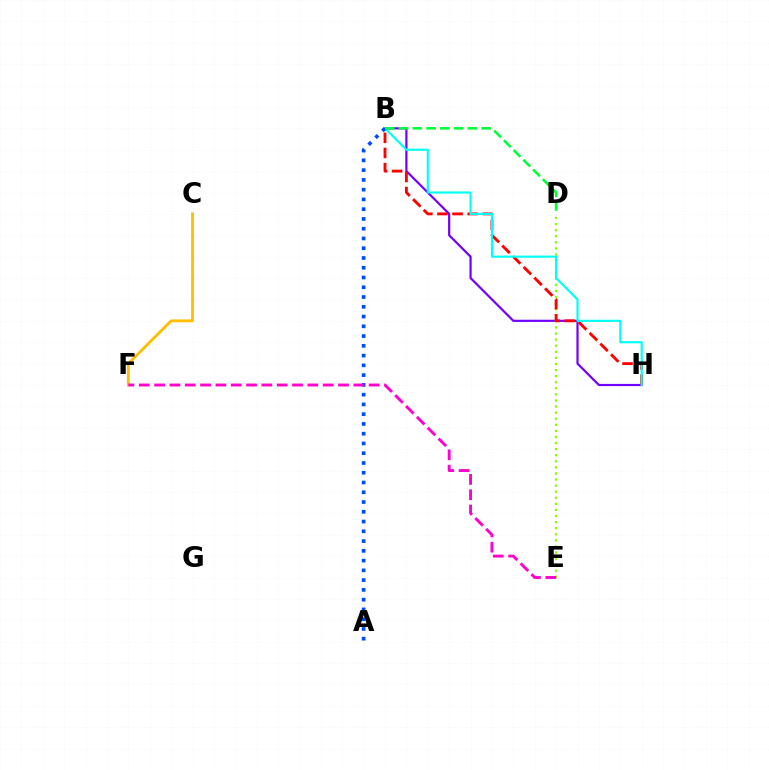{('B', 'H'): [{'color': '#7200ff', 'line_style': 'solid', 'thickness': 1.58}, {'color': '#ff0000', 'line_style': 'dashed', 'thickness': 2.05}, {'color': '#00fff6', 'line_style': 'solid', 'thickness': 1.55}], ('D', 'E'): [{'color': '#84ff00', 'line_style': 'dotted', 'thickness': 1.65}], ('C', 'F'): [{'color': '#ffbd00', 'line_style': 'solid', 'thickness': 2.03}], ('A', 'B'): [{'color': '#004bff', 'line_style': 'dotted', 'thickness': 2.65}], ('B', 'D'): [{'color': '#00ff39', 'line_style': 'dashed', 'thickness': 1.87}], ('E', 'F'): [{'color': '#ff00cf', 'line_style': 'dashed', 'thickness': 2.08}]}